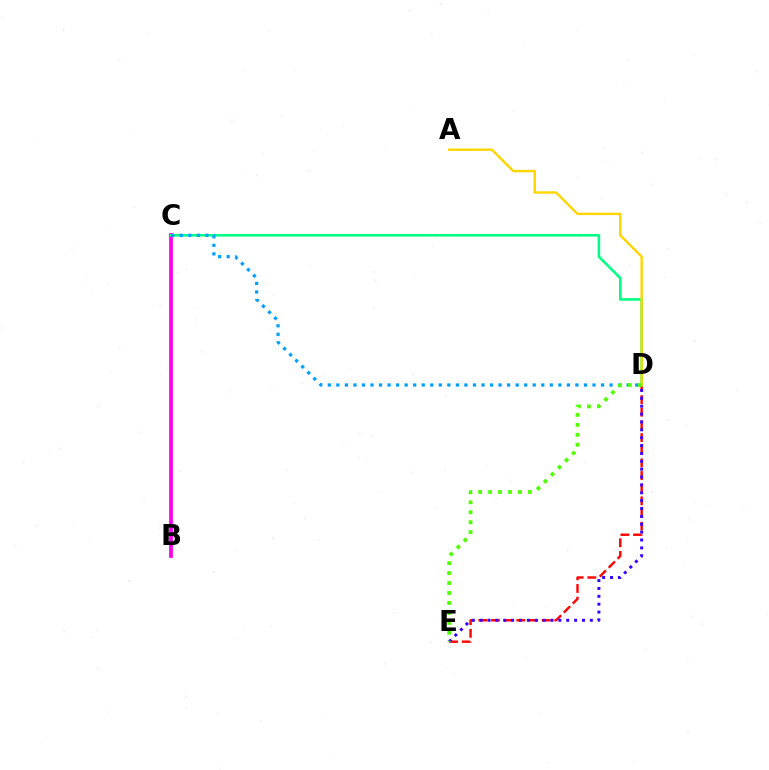{('D', 'E'): [{'color': '#ff0000', 'line_style': 'dashed', 'thickness': 1.72}, {'color': '#3700ff', 'line_style': 'dotted', 'thickness': 2.14}, {'color': '#4fff00', 'line_style': 'dotted', 'thickness': 2.71}], ('B', 'C'): [{'color': '#ff00ed', 'line_style': 'solid', 'thickness': 2.7}], ('C', 'D'): [{'color': '#00ff86', 'line_style': 'solid', 'thickness': 1.86}, {'color': '#009eff', 'line_style': 'dotted', 'thickness': 2.32}], ('A', 'D'): [{'color': '#ffd500', 'line_style': 'solid', 'thickness': 1.74}]}